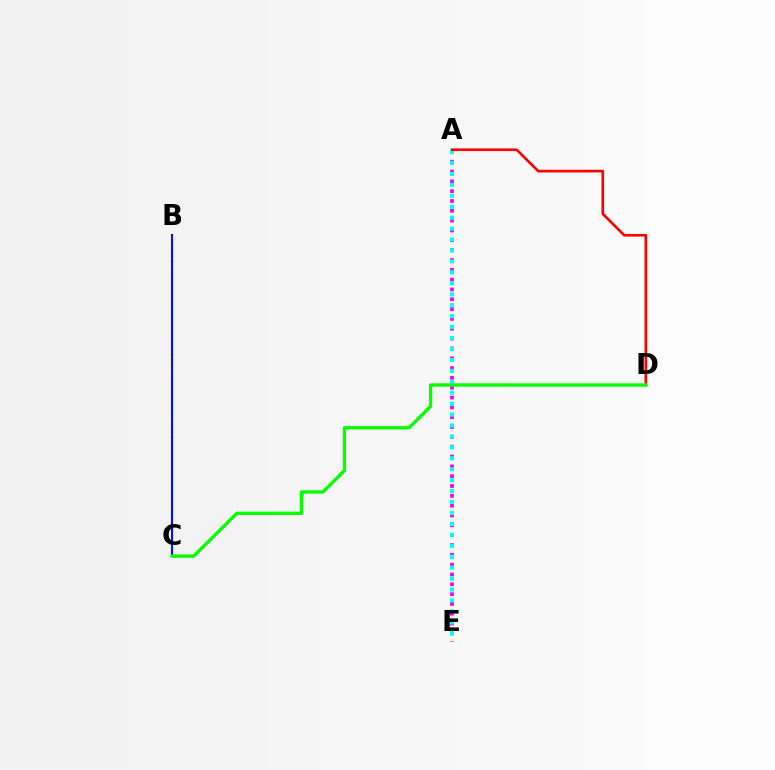{('A', 'E'): [{'color': '#ee00ff', 'line_style': 'dotted', 'thickness': 2.67}, {'color': '#00fff6', 'line_style': 'dotted', 'thickness': 2.97}], ('B', 'C'): [{'color': '#fcf500', 'line_style': 'dotted', 'thickness': 1.77}, {'color': '#0010ff', 'line_style': 'solid', 'thickness': 1.52}], ('A', 'D'): [{'color': '#ff0000', 'line_style': 'solid', 'thickness': 1.91}], ('C', 'D'): [{'color': '#08ff00', 'line_style': 'solid', 'thickness': 2.4}]}